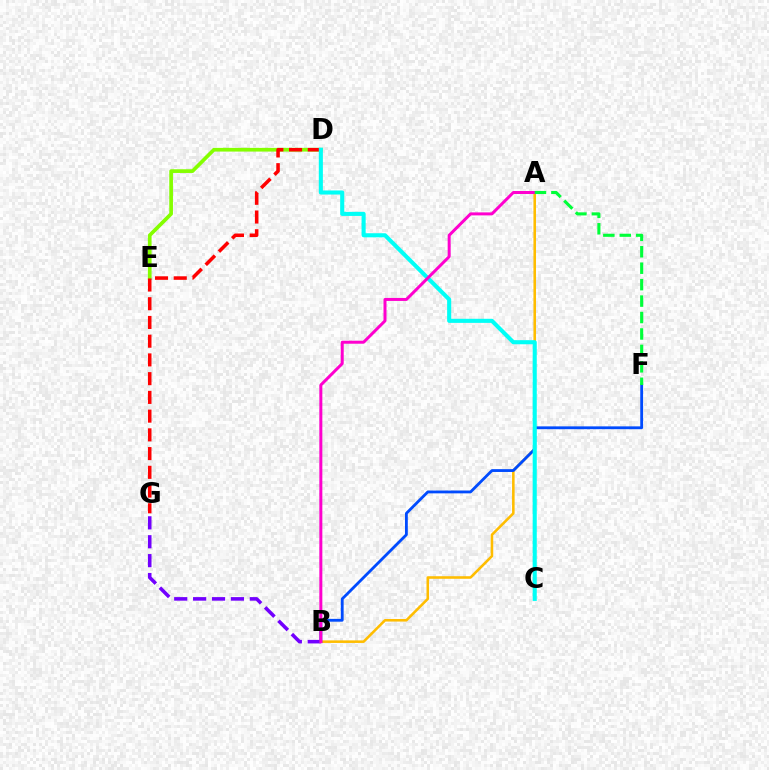{('D', 'E'): [{'color': '#84ff00', 'line_style': 'solid', 'thickness': 2.67}], ('D', 'G'): [{'color': '#ff0000', 'line_style': 'dashed', 'thickness': 2.54}], ('A', 'B'): [{'color': '#ffbd00', 'line_style': 'solid', 'thickness': 1.85}, {'color': '#ff00cf', 'line_style': 'solid', 'thickness': 2.16}], ('B', 'G'): [{'color': '#7200ff', 'line_style': 'dashed', 'thickness': 2.57}], ('B', 'F'): [{'color': '#004bff', 'line_style': 'solid', 'thickness': 2.03}], ('C', 'D'): [{'color': '#00fff6', 'line_style': 'solid', 'thickness': 2.94}], ('A', 'F'): [{'color': '#00ff39', 'line_style': 'dashed', 'thickness': 2.23}]}